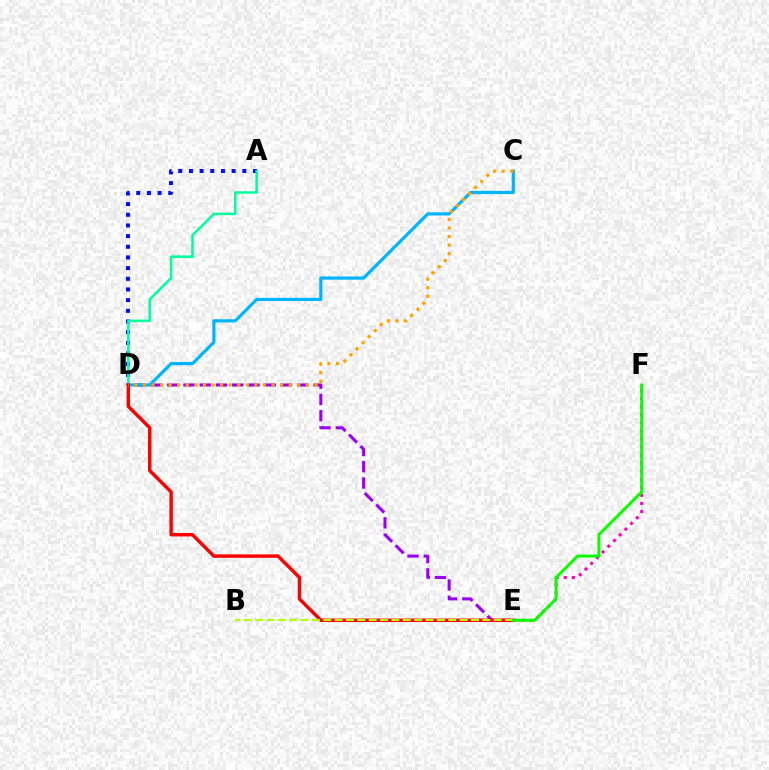{('E', 'F'): [{'color': '#ff00bd', 'line_style': 'dotted', 'thickness': 2.19}, {'color': '#08ff00', 'line_style': 'solid', 'thickness': 2.15}], ('A', 'D'): [{'color': '#0010ff', 'line_style': 'dotted', 'thickness': 2.9}, {'color': '#00ff9d', 'line_style': 'solid', 'thickness': 1.81}], ('D', 'E'): [{'color': '#9b00ff', 'line_style': 'dashed', 'thickness': 2.21}, {'color': '#ff0000', 'line_style': 'solid', 'thickness': 2.46}], ('C', 'D'): [{'color': '#00b5ff', 'line_style': 'solid', 'thickness': 2.29}, {'color': '#ffa500', 'line_style': 'dotted', 'thickness': 2.33}], ('B', 'E'): [{'color': '#b3ff00', 'line_style': 'dashed', 'thickness': 1.54}]}